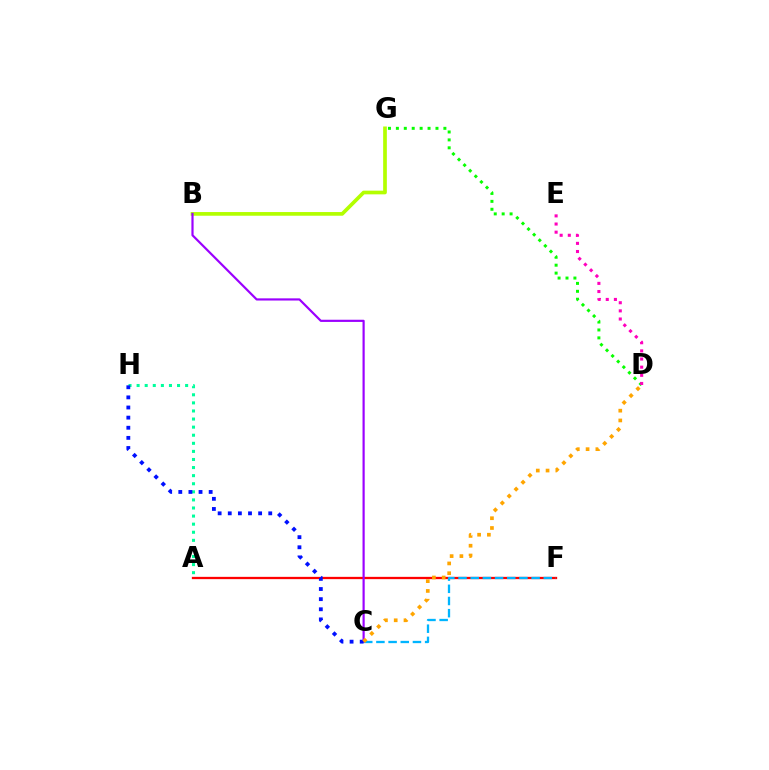{('A', 'H'): [{'color': '#00ff9d', 'line_style': 'dotted', 'thickness': 2.2}], ('D', 'G'): [{'color': '#08ff00', 'line_style': 'dotted', 'thickness': 2.15}], ('A', 'F'): [{'color': '#ff0000', 'line_style': 'solid', 'thickness': 1.65}], ('B', 'G'): [{'color': '#b3ff00', 'line_style': 'solid', 'thickness': 2.65}], ('C', 'F'): [{'color': '#00b5ff', 'line_style': 'dashed', 'thickness': 1.65}], ('D', 'E'): [{'color': '#ff00bd', 'line_style': 'dotted', 'thickness': 2.21}], ('B', 'C'): [{'color': '#9b00ff', 'line_style': 'solid', 'thickness': 1.57}], ('C', 'H'): [{'color': '#0010ff', 'line_style': 'dotted', 'thickness': 2.75}], ('C', 'D'): [{'color': '#ffa500', 'line_style': 'dotted', 'thickness': 2.66}]}